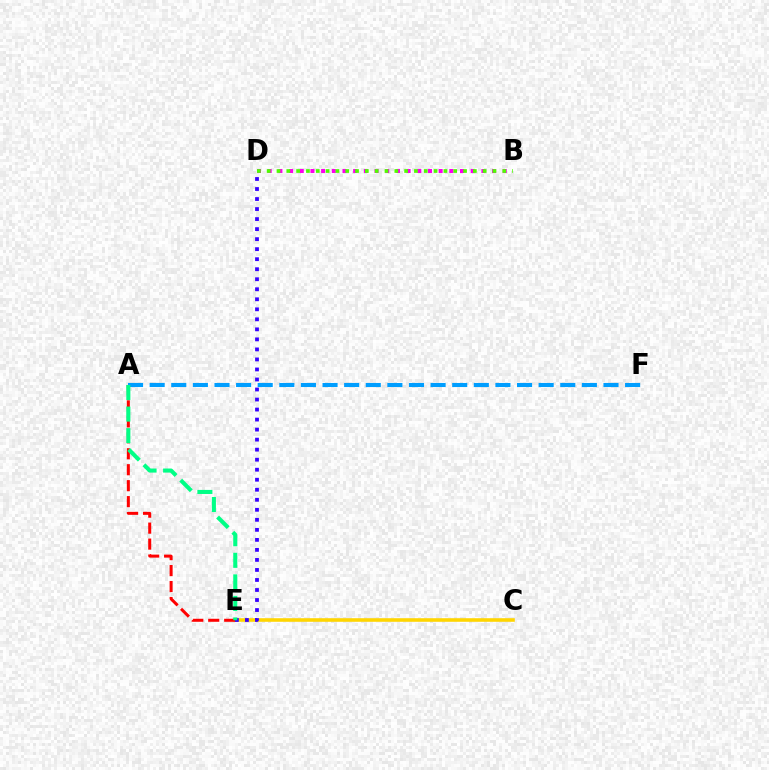{('A', 'F'): [{'color': '#009eff', 'line_style': 'dashed', 'thickness': 2.94}], ('B', 'D'): [{'color': '#ff00ed', 'line_style': 'dotted', 'thickness': 2.9}, {'color': '#4fff00', 'line_style': 'dotted', 'thickness': 2.67}], ('C', 'E'): [{'color': '#ffd500', 'line_style': 'solid', 'thickness': 2.58}], ('A', 'E'): [{'color': '#ff0000', 'line_style': 'dashed', 'thickness': 2.17}, {'color': '#00ff86', 'line_style': 'dashed', 'thickness': 2.93}], ('D', 'E'): [{'color': '#3700ff', 'line_style': 'dotted', 'thickness': 2.72}]}